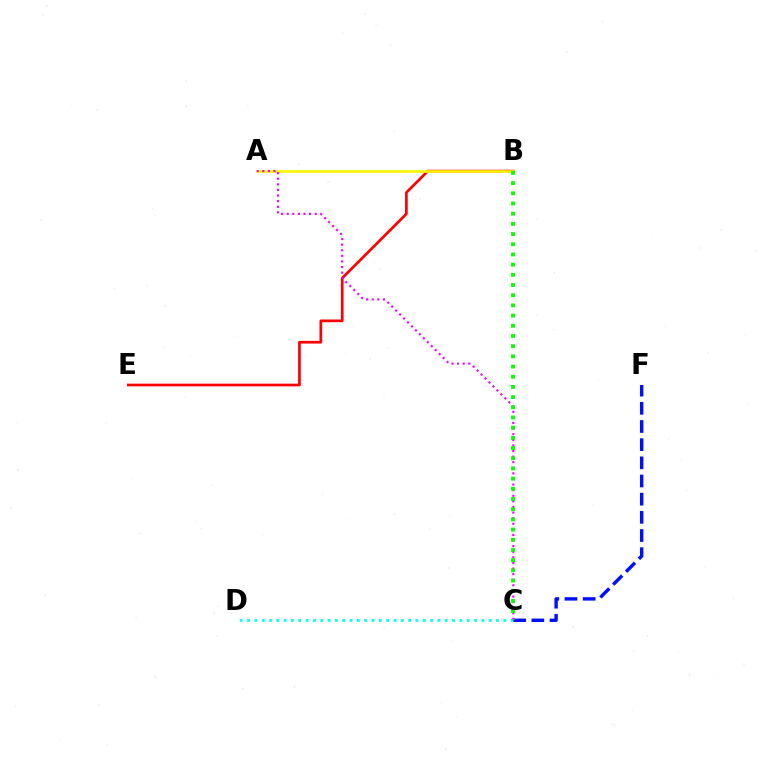{('B', 'E'): [{'color': '#ff0000', 'line_style': 'solid', 'thickness': 1.95}], ('A', 'B'): [{'color': '#fcf500', 'line_style': 'solid', 'thickness': 1.93}], ('C', 'D'): [{'color': '#00fff6', 'line_style': 'dotted', 'thickness': 1.99}], ('C', 'F'): [{'color': '#0010ff', 'line_style': 'dashed', 'thickness': 2.47}], ('A', 'C'): [{'color': '#ee00ff', 'line_style': 'dotted', 'thickness': 1.52}], ('B', 'C'): [{'color': '#08ff00', 'line_style': 'dotted', 'thickness': 2.77}]}